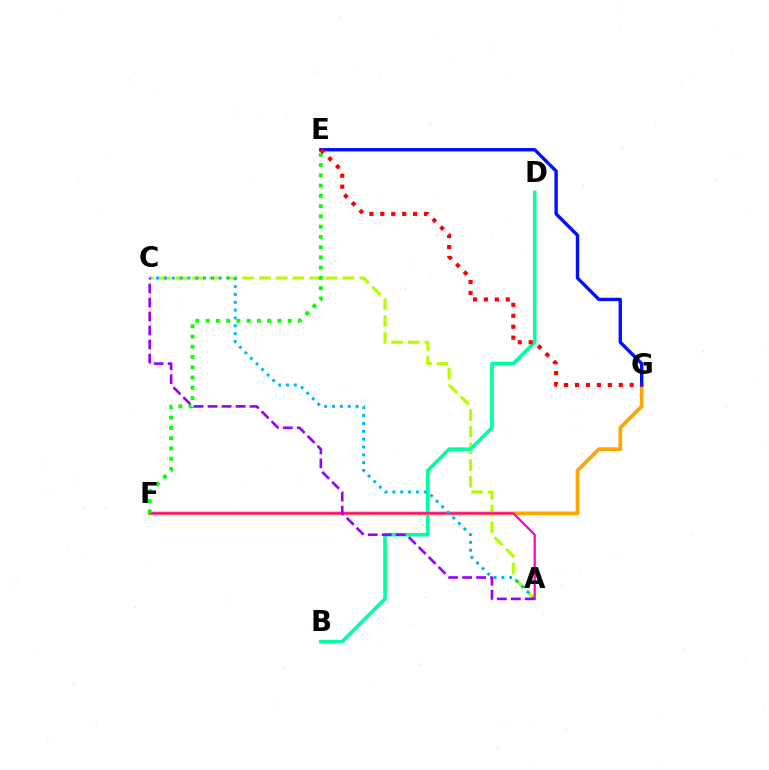{('A', 'C'): [{'color': '#b3ff00', 'line_style': 'dashed', 'thickness': 2.27}, {'color': '#00b5ff', 'line_style': 'dotted', 'thickness': 2.13}, {'color': '#9b00ff', 'line_style': 'dashed', 'thickness': 1.9}], ('B', 'D'): [{'color': '#00ff9d', 'line_style': 'solid', 'thickness': 2.6}], ('F', 'G'): [{'color': '#ffa500', 'line_style': 'solid', 'thickness': 2.69}], ('A', 'F'): [{'color': '#ff00bd', 'line_style': 'solid', 'thickness': 1.61}], ('E', 'F'): [{'color': '#08ff00', 'line_style': 'dotted', 'thickness': 2.79}], ('E', 'G'): [{'color': '#0010ff', 'line_style': 'solid', 'thickness': 2.43}, {'color': '#ff0000', 'line_style': 'dotted', 'thickness': 2.97}]}